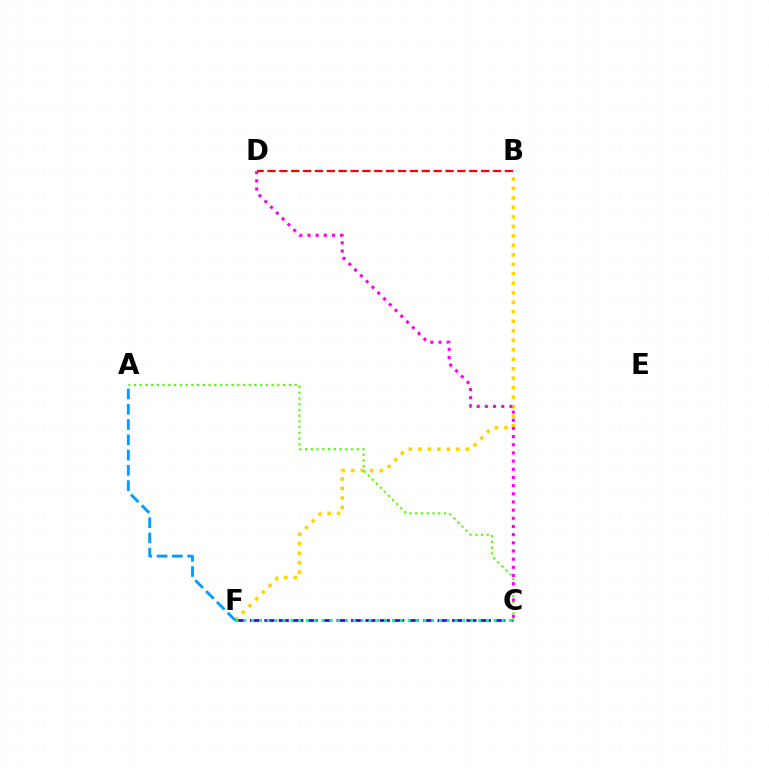{('B', 'F'): [{'color': '#ffd500', 'line_style': 'dotted', 'thickness': 2.58}], ('B', 'D'): [{'color': '#ff0000', 'line_style': 'dashed', 'thickness': 1.61}], ('C', 'F'): [{'color': '#3700ff', 'line_style': 'dashed', 'thickness': 1.96}, {'color': '#00ff86', 'line_style': 'dotted', 'thickness': 2.13}], ('A', 'C'): [{'color': '#4fff00', 'line_style': 'dotted', 'thickness': 1.56}], ('C', 'D'): [{'color': '#ff00ed', 'line_style': 'dotted', 'thickness': 2.22}], ('A', 'F'): [{'color': '#009eff', 'line_style': 'dashed', 'thickness': 2.08}]}